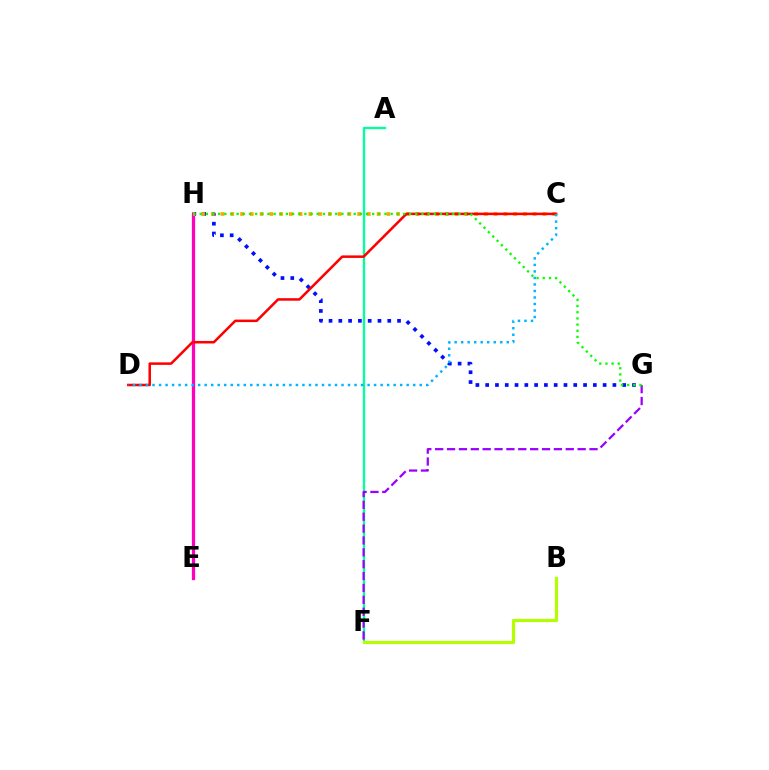{('G', 'H'): [{'color': '#0010ff', 'line_style': 'dotted', 'thickness': 2.66}, {'color': '#08ff00', 'line_style': 'dotted', 'thickness': 1.67}], ('A', 'F'): [{'color': '#00ff9d', 'line_style': 'solid', 'thickness': 1.67}], ('F', 'G'): [{'color': '#9b00ff', 'line_style': 'dashed', 'thickness': 1.61}], ('E', 'H'): [{'color': '#ff00bd', 'line_style': 'solid', 'thickness': 2.35}], ('B', 'F'): [{'color': '#b3ff00', 'line_style': 'solid', 'thickness': 2.27}], ('C', 'H'): [{'color': '#ffa500', 'line_style': 'dotted', 'thickness': 2.65}], ('C', 'D'): [{'color': '#ff0000', 'line_style': 'solid', 'thickness': 1.82}, {'color': '#00b5ff', 'line_style': 'dotted', 'thickness': 1.77}]}